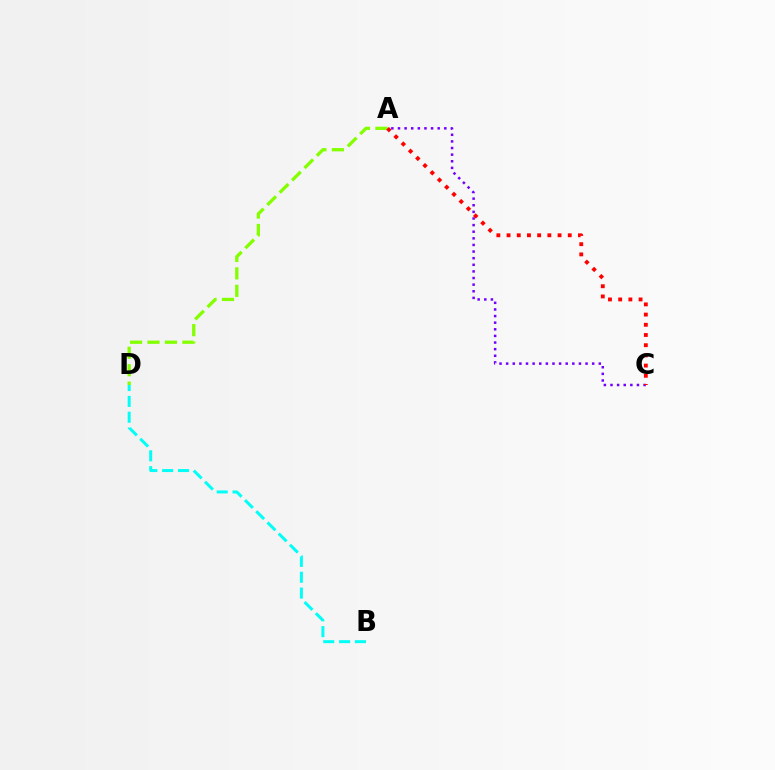{('A', 'C'): [{'color': '#7200ff', 'line_style': 'dotted', 'thickness': 1.8}, {'color': '#ff0000', 'line_style': 'dotted', 'thickness': 2.77}], ('A', 'D'): [{'color': '#84ff00', 'line_style': 'dashed', 'thickness': 2.37}], ('B', 'D'): [{'color': '#00fff6', 'line_style': 'dashed', 'thickness': 2.15}]}